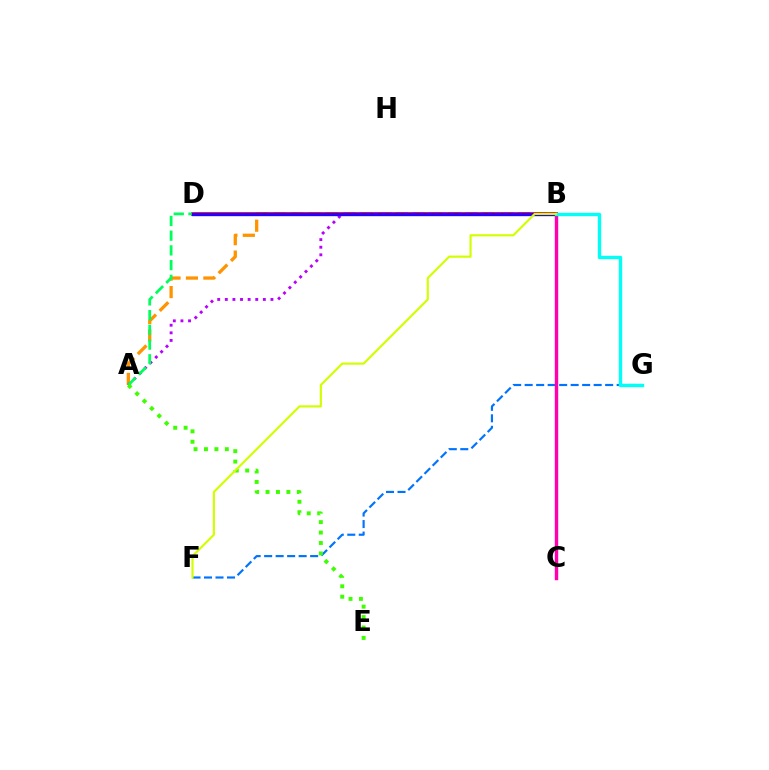{('A', 'B'): [{'color': '#ff9400', 'line_style': 'dashed', 'thickness': 2.37}, {'color': '#b900ff', 'line_style': 'dotted', 'thickness': 2.07}], ('B', 'D'): [{'color': '#ff0000', 'line_style': 'solid', 'thickness': 2.63}, {'color': '#2500ff', 'line_style': 'solid', 'thickness': 2.4}], ('A', 'D'): [{'color': '#00ff5c', 'line_style': 'dashed', 'thickness': 2.0}], ('F', 'G'): [{'color': '#0074ff', 'line_style': 'dashed', 'thickness': 1.56}], ('B', 'C'): [{'color': '#ff00ac', 'line_style': 'solid', 'thickness': 2.46}], ('A', 'E'): [{'color': '#3dff00', 'line_style': 'dotted', 'thickness': 2.83}], ('B', 'G'): [{'color': '#00fff6', 'line_style': 'solid', 'thickness': 2.43}], ('B', 'F'): [{'color': '#d1ff00', 'line_style': 'solid', 'thickness': 1.55}]}